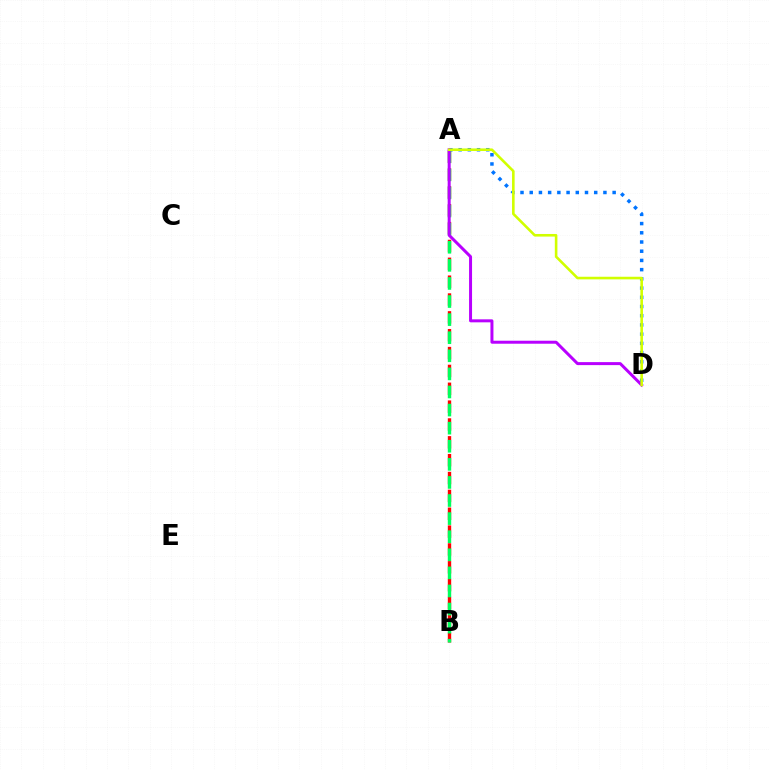{('A', 'D'): [{'color': '#0074ff', 'line_style': 'dotted', 'thickness': 2.5}, {'color': '#b900ff', 'line_style': 'solid', 'thickness': 2.16}, {'color': '#d1ff00', 'line_style': 'solid', 'thickness': 1.87}], ('A', 'B'): [{'color': '#ff0000', 'line_style': 'dashed', 'thickness': 2.43}, {'color': '#00ff5c', 'line_style': 'dashed', 'thickness': 2.46}]}